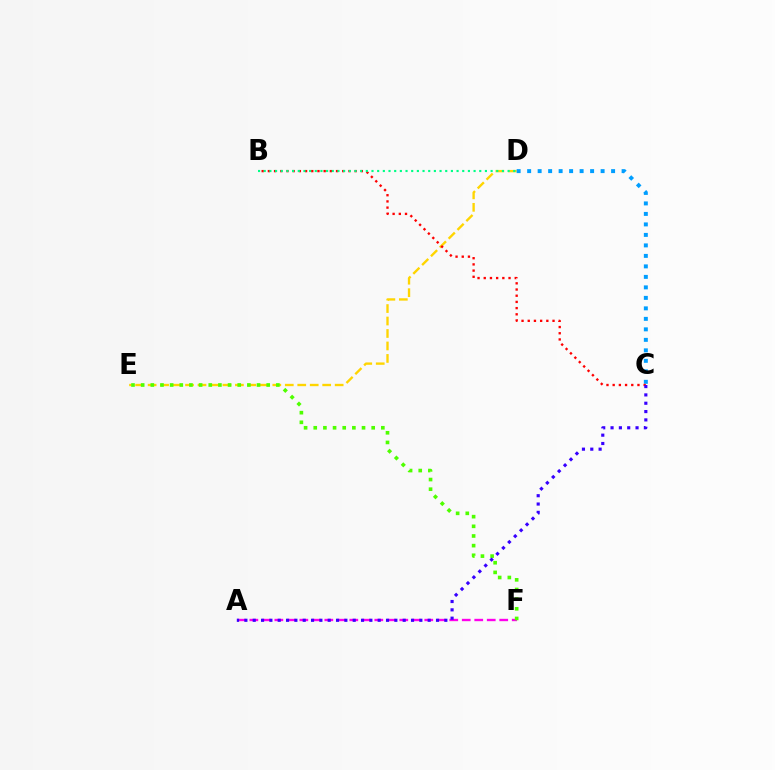{('D', 'E'): [{'color': '#ffd500', 'line_style': 'dashed', 'thickness': 1.69}], ('C', 'D'): [{'color': '#009eff', 'line_style': 'dotted', 'thickness': 2.85}], ('A', 'F'): [{'color': '#ff00ed', 'line_style': 'dashed', 'thickness': 1.7}], ('E', 'F'): [{'color': '#4fff00', 'line_style': 'dotted', 'thickness': 2.62}], ('B', 'C'): [{'color': '#ff0000', 'line_style': 'dotted', 'thickness': 1.68}], ('B', 'D'): [{'color': '#00ff86', 'line_style': 'dotted', 'thickness': 1.54}], ('A', 'C'): [{'color': '#3700ff', 'line_style': 'dotted', 'thickness': 2.26}]}